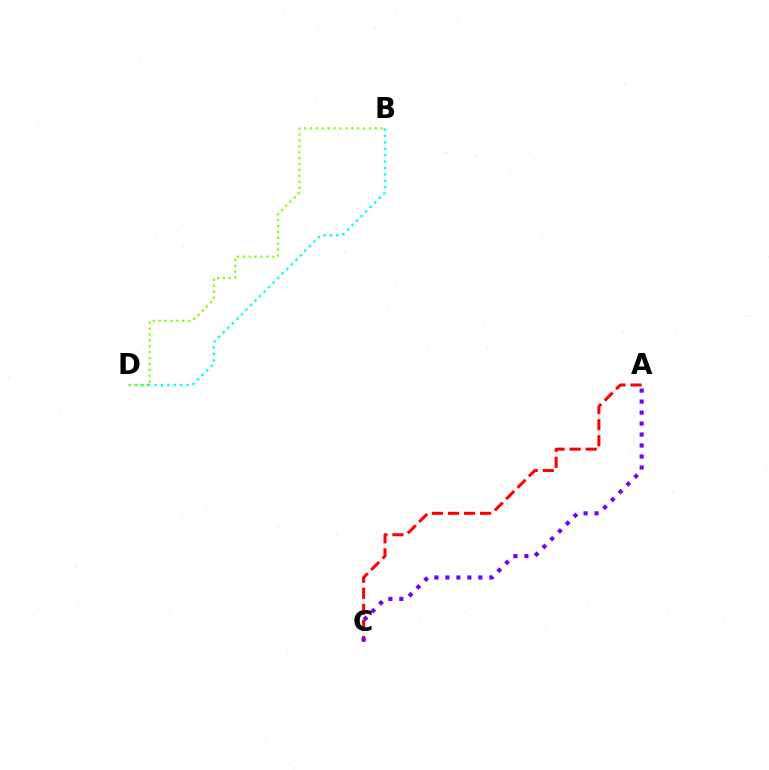{('A', 'C'): [{'color': '#ff0000', 'line_style': 'dashed', 'thickness': 2.18}, {'color': '#7200ff', 'line_style': 'dotted', 'thickness': 2.98}], ('B', 'D'): [{'color': '#00fff6', 'line_style': 'dotted', 'thickness': 1.74}, {'color': '#84ff00', 'line_style': 'dotted', 'thickness': 1.6}]}